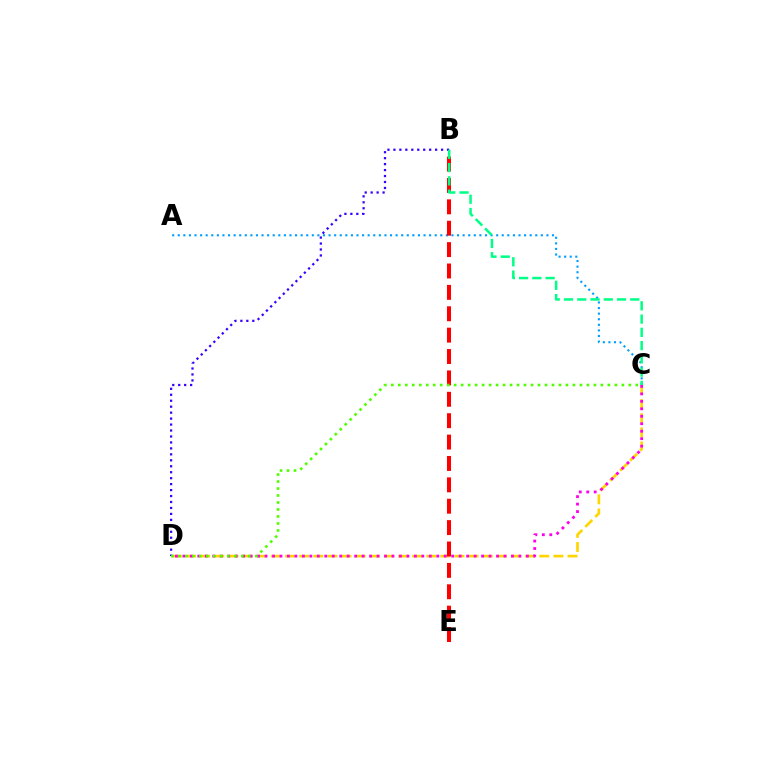{('C', 'D'): [{'color': '#ffd500', 'line_style': 'dashed', 'thickness': 1.92}, {'color': '#ff00ed', 'line_style': 'dotted', 'thickness': 2.03}, {'color': '#4fff00', 'line_style': 'dotted', 'thickness': 1.9}], ('A', 'C'): [{'color': '#009eff', 'line_style': 'dotted', 'thickness': 1.52}], ('B', 'E'): [{'color': '#ff0000', 'line_style': 'dashed', 'thickness': 2.91}], ('B', 'D'): [{'color': '#3700ff', 'line_style': 'dotted', 'thickness': 1.62}], ('B', 'C'): [{'color': '#00ff86', 'line_style': 'dashed', 'thickness': 1.8}]}